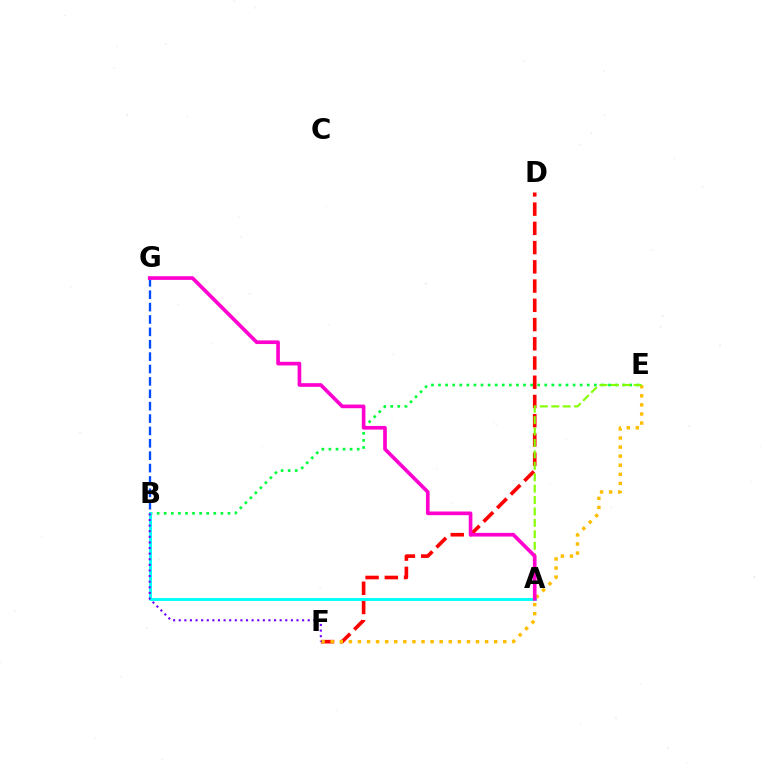{('B', 'E'): [{'color': '#00ff39', 'line_style': 'dotted', 'thickness': 1.92}], ('D', 'F'): [{'color': '#ff0000', 'line_style': 'dashed', 'thickness': 2.61}], ('E', 'F'): [{'color': '#ffbd00', 'line_style': 'dotted', 'thickness': 2.47}], ('A', 'E'): [{'color': '#84ff00', 'line_style': 'dashed', 'thickness': 1.55}], ('A', 'B'): [{'color': '#00fff6', 'line_style': 'solid', 'thickness': 2.09}], ('B', 'G'): [{'color': '#004bff', 'line_style': 'dashed', 'thickness': 1.68}], ('B', 'F'): [{'color': '#7200ff', 'line_style': 'dotted', 'thickness': 1.52}], ('A', 'G'): [{'color': '#ff00cf', 'line_style': 'solid', 'thickness': 2.63}]}